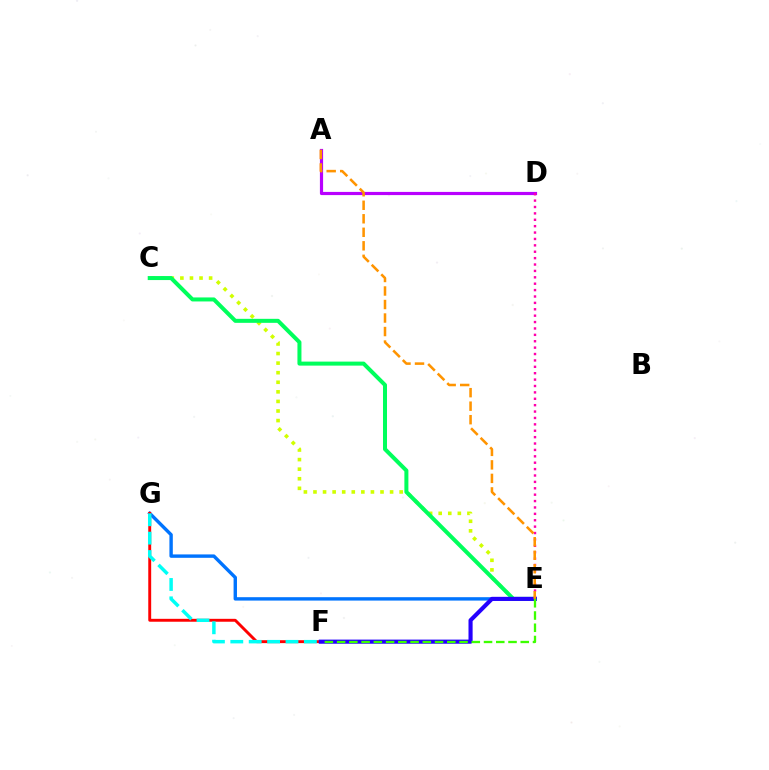{('E', 'G'): [{'color': '#0074ff', 'line_style': 'solid', 'thickness': 2.44}], ('C', 'E'): [{'color': '#d1ff00', 'line_style': 'dotted', 'thickness': 2.6}, {'color': '#00ff5c', 'line_style': 'solid', 'thickness': 2.89}], ('A', 'D'): [{'color': '#b900ff', 'line_style': 'solid', 'thickness': 2.29}], ('F', 'G'): [{'color': '#ff0000', 'line_style': 'solid', 'thickness': 2.1}, {'color': '#00fff6', 'line_style': 'dashed', 'thickness': 2.5}], ('D', 'E'): [{'color': '#ff00ac', 'line_style': 'dotted', 'thickness': 1.74}], ('E', 'F'): [{'color': '#2500ff', 'line_style': 'solid', 'thickness': 2.97}, {'color': '#3dff00', 'line_style': 'dashed', 'thickness': 1.66}], ('A', 'E'): [{'color': '#ff9400', 'line_style': 'dashed', 'thickness': 1.84}]}